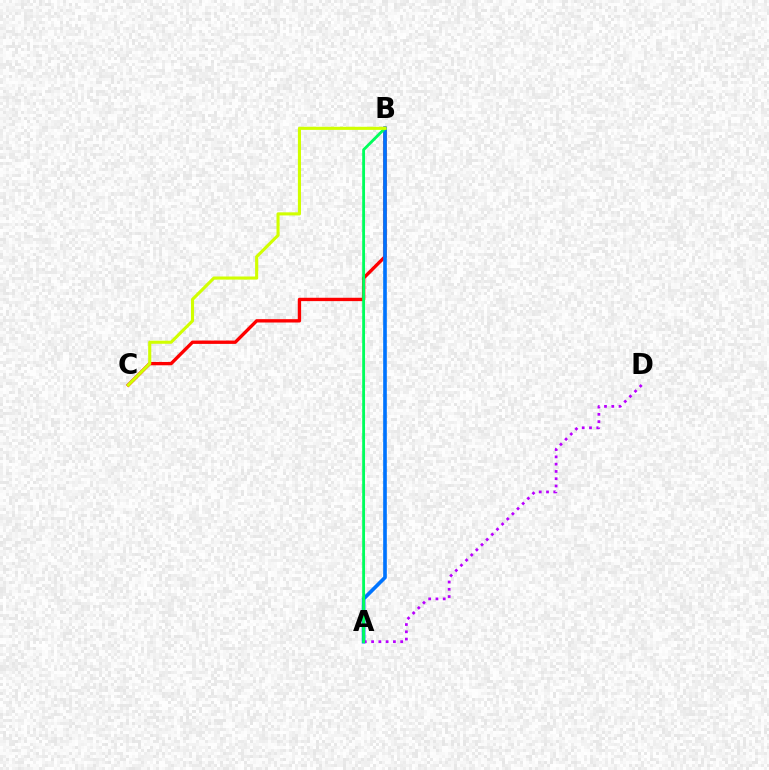{('B', 'C'): [{'color': '#ff0000', 'line_style': 'solid', 'thickness': 2.41}, {'color': '#d1ff00', 'line_style': 'solid', 'thickness': 2.23}], ('A', 'B'): [{'color': '#0074ff', 'line_style': 'solid', 'thickness': 2.63}, {'color': '#00ff5c', 'line_style': 'solid', 'thickness': 2.04}], ('A', 'D'): [{'color': '#b900ff', 'line_style': 'dotted', 'thickness': 1.98}]}